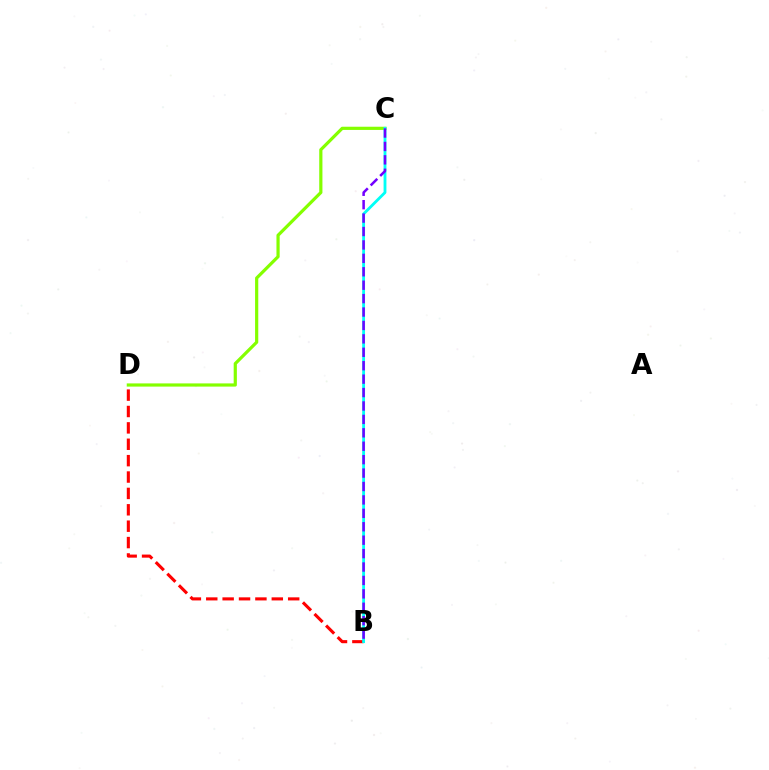{('C', 'D'): [{'color': '#84ff00', 'line_style': 'solid', 'thickness': 2.3}], ('B', 'D'): [{'color': '#ff0000', 'line_style': 'dashed', 'thickness': 2.23}], ('B', 'C'): [{'color': '#00fff6', 'line_style': 'solid', 'thickness': 2.04}, {'color': '#7200ff', 'line_style': 'dashed', 'thickness': 1.82}]}